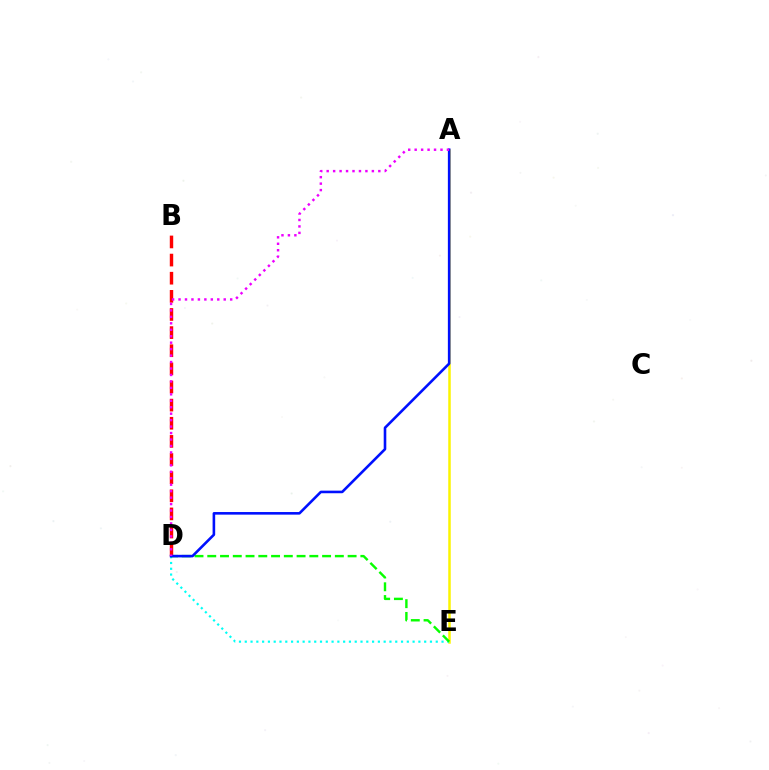{('A', 'E'): [{'color': '#fcf500', 'line_style': 'solid', 'thickness': 1.8}], ('D', 'E'): [{'color': '#00fff6', 'line_style': 'dotted', 'thickness': 1.57}, {'color': '#08ff00', 'line_style': 'dashed', 'thickness': 1.73}], ('B', 'D'): [{'color': '#ff0000', 'line_style': 'dashed', 'thickness': 2.46}], ('A', 'D'): [{'color': '#0010ff', 'line_style': 'solid', 'thickness': 1.87}, {'color': '#ee00ff', 'line_style': 'dotted', 'thickness': 1.75}]}